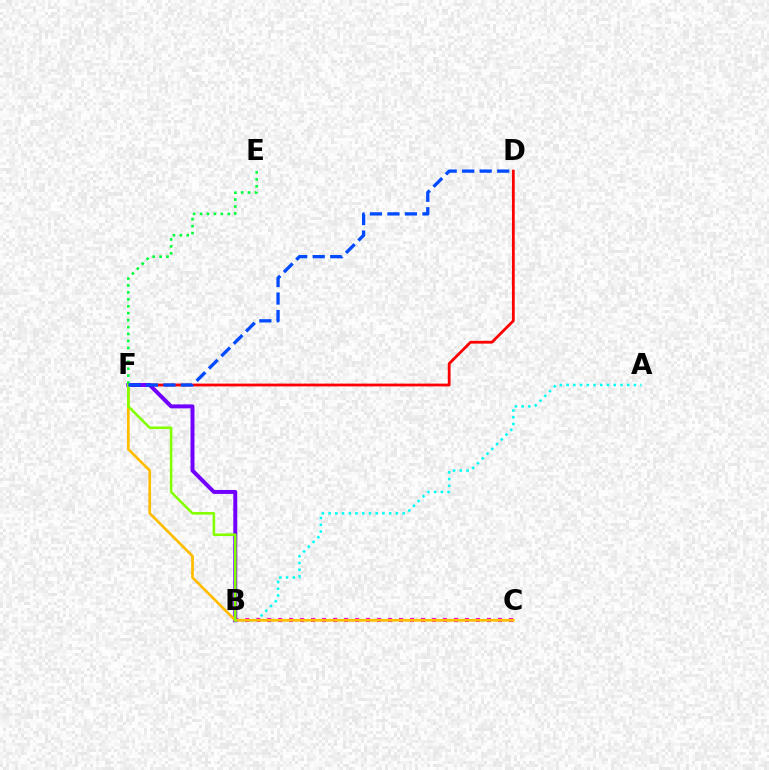{('B', 'C'): [{'color': '#ff00cf', 'line_style': 'dotted', 'thickness': 2.99}], ('D', 'F'): [{'color': '#ff0000', 'line_style': 'solid', 'thickness': 2.01}, {'color': '#004bff', 'line_style': 'dashed', 'thickness': 2.38}], ('B', 'F'): [{'color': '#7200ff', 'line_style': 'solid', 'thickness': 2.85}, {'color': '#84ff00', 'line_style': 'solid', 'thickness': 1.87}], ('A', 'B'): [{'color': '#00fff6', 'line_style': 'dotted', 'thickness': 1.83}], ('C', 'F'): [{'color': '#ffbd00', 'line_style': 'solid', 'thickness': 1.96}], ('E', 'F'): [{'color': '#00ff39', 'line_style': 'dotted', 'thickness': 1.88}]}